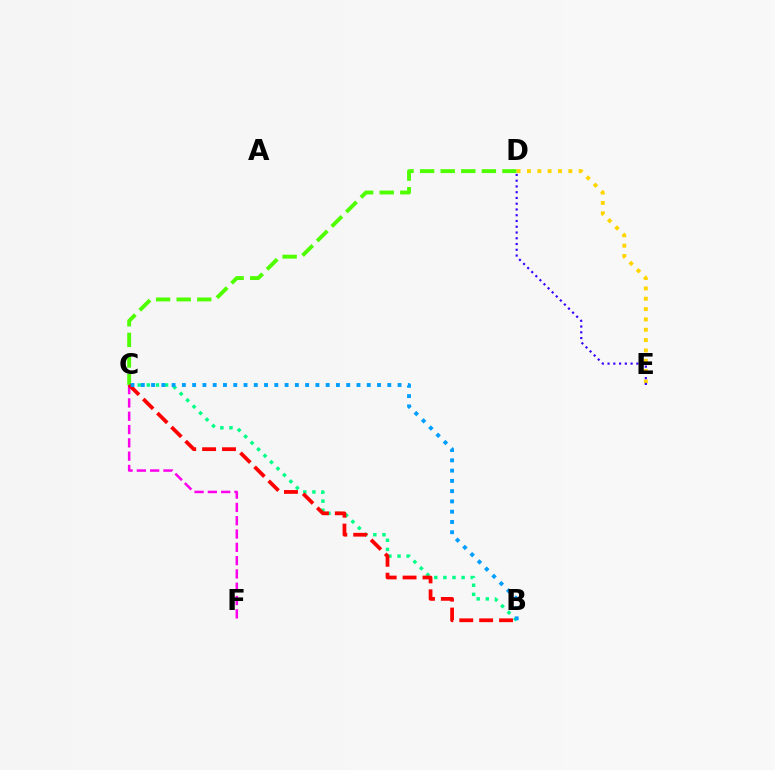{('B', 'C'): [{'color': '#00ff86', 'line_style': 'dotted', 'thickness': 2.48}, {'color': '#ff0000', 'line_style': 'dashed', 'thickness': 2.7}, {'color': '#009eff', 'line_style': 'dotted', 'thickness': 2.79}], ('C', 'D'): [{'color': '#4fff00', 'line_style': 'dashed', 'thickness': 2.8}], ('D', 'E'): [{'color': '#ffd500', 'line_style': 'dotted', 'thickness': 2.81}, {'color': '#3700ff', 'line_style': 'dotted', 'thickness': 1.56}], ('C', 'F'): [{'color': '#ff00ed', 'line_style': 'dashed', 'thickness': 1.81}]}